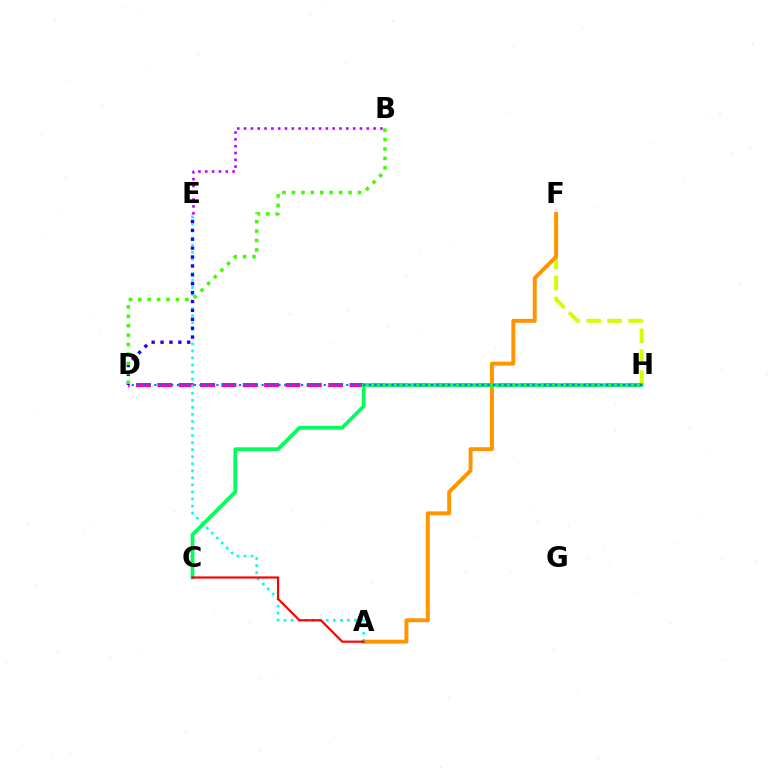{('F', 'H'): [{'color': '#d1ff00', 'line_style': 'dashed', 'thickness': 2.85}], ('D', 'H'): [{'color': '#ff00ac', 'line_style': 'dashed', 'thickness': 2.9}, {'color': '#0074ff', 'line_style': 'dotted', 'thickness': 1.53}], ('A', 'F'): [{'color': '#ff9400', 'line_style': 'solid', 'thickness': 2.83}], ('A', 'E'): [{'color': '#00fff6', 'line_style': 'dotted', 'thickness': 1.92}], ('C', 'H'): [{'color': '#00ff5c', 'line_style': 'solid', 'thickness': 2.69}], ('A', 'C'): [{'color': '#ff0000', 'line_style': 'solid', 'thickness': 1.57}], ('D', 'E'): [{'color': '#2500ff', 'line_style': 'dotted', 'thickness': 2.42}], ('B', 'D'): [{'color': '#3dff00', 'line_style': 'dotted', 'thickness': 2.56}], ('B', 'E'): [{'color': '#b900ff', 'line_style': 'dotted', 'thickness': 1.85}]}